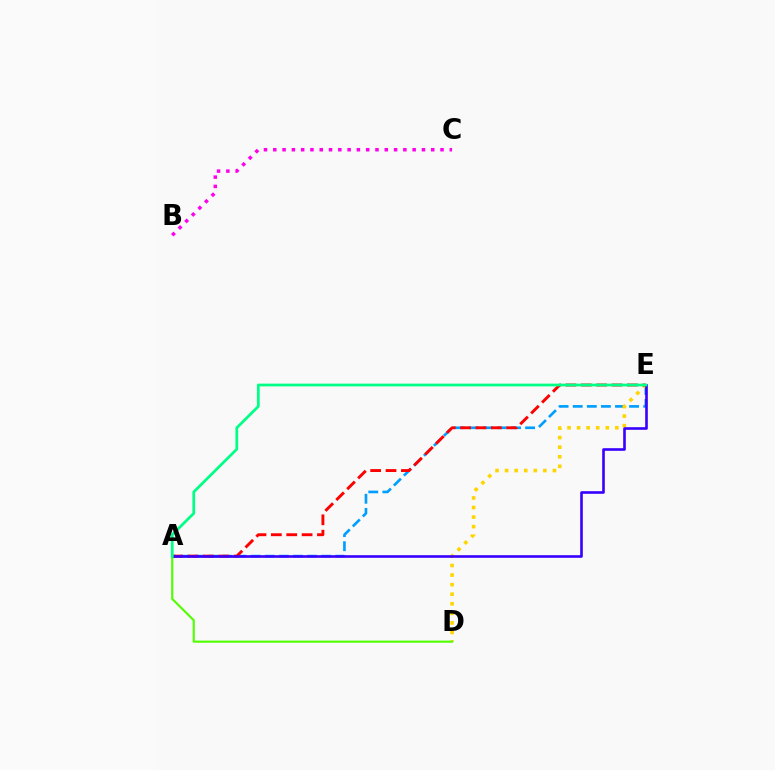{('A', 'E'): [{'color': '#009eff', 'line_style': 'dashed', 'thickness': 1.92}, {'color': '#ff0000', 'line_style': 'dashed', 'thickness': 2.09}, {'color': '#3700ff', 'line_style': 'solid', 'thickness': 1.89}, {'color': '#00ff86', 'line_style': 'solid', 'thickness': 1.98}], ('B', 'C'): [{'color': '#ff00ed', 'line_style': 'dotted', 'thickness': 2.52}], ('D', 'E'): [{'color': '#ffd500', 'line_style': 'dotted', 'thickness': 2.6}], ('A', 'D'): [{'color': '#4fff00', 'line_style': 'solid', 'thickness': 1.52}]}